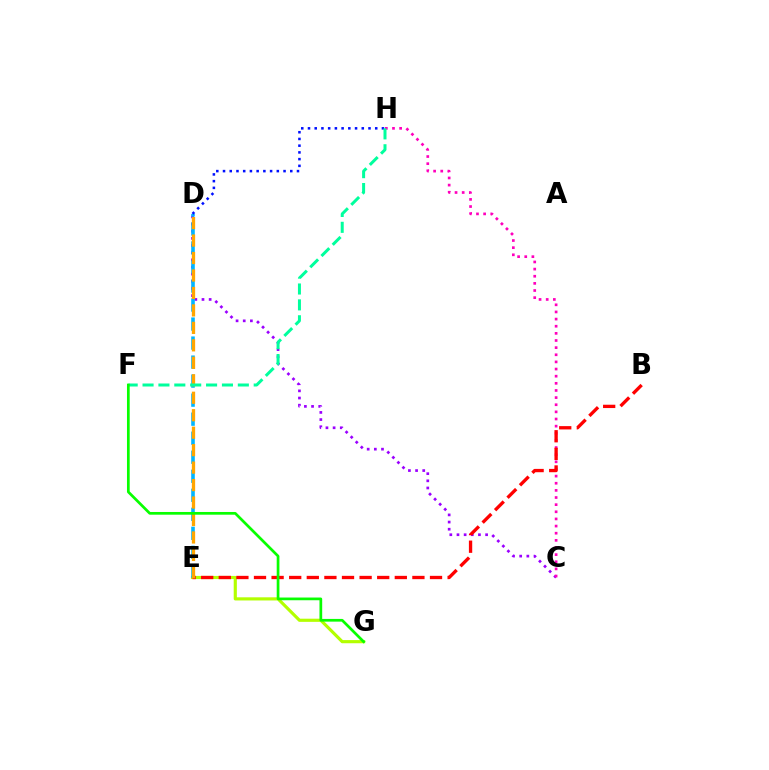{('E', 'G'): [{'color': '#b3ff00', 'line_style': 'solid', 'thickness': 2.27}], ('C', 'D'): [{'color': '#9b00ff', 'line_style': 'dotted', 'thickness': 1.94}], ('C', 'H'): [{'color': '#ff00bd', 'line_style': 'dotted', 'thickness': 1.94}], ('B', 'E'): [{'color': '#ff0000', 'line_style': 'dashed', 'thickness': 2.39}], ('D', 'E'): [{'color': '#00b5ff', 'line_style': 'dashed', 'thickness': 2.58}, {'color': '#ffa500', 'line_style': 'dashed', 'thickness': 2.37}], ('D', 'H'): [{'color': '#0010ff', 'line_style': 'dotted', 'thickness': 1.83}], ('F', 'H'): [{'color': '#00ff9d', 'line_style': 'dashed', 'thickness': 2.16}], ('F', 'G'): [{'color': '#08ff00', 'line_style': 'solid', 'thickness': 1.95}]}